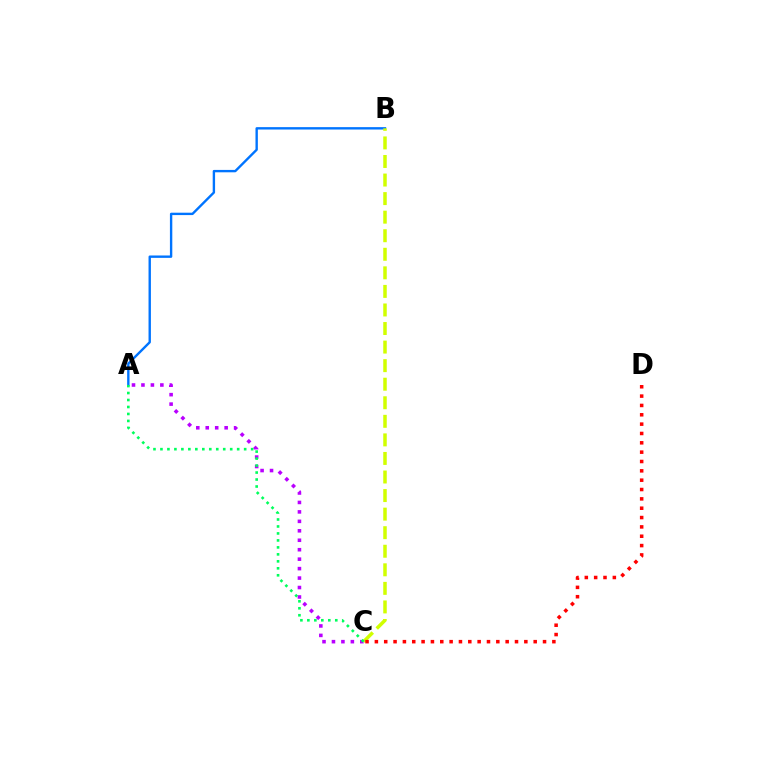{('A', 'C'): [{'color': '#b900ff', 'line_style': 'dotted', 'thickness': 2.57}, {'color': '#00ff5c', 'line_style': 'dotted', 'thickness': 1.9}], ('A', 'B'): [{'color': '#0074ff', 'line_style': 'solid', 'thickness': 1.72}], ('B', 'C'): [{'color': '#d1ff00', 'line_style': 'dashed', 'thickness': 2.52}], ('C', 'D'): [{'color': '#ff0000', 'line_style': 'dotted', 'thickness': 2.54}]}